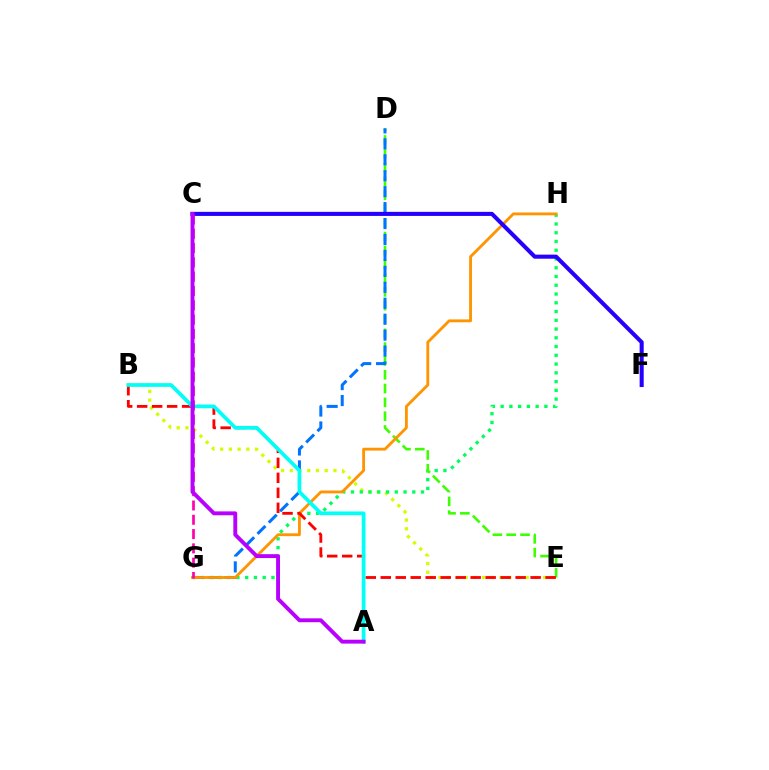{('B', 'E'): [{'color': '#d1ff00', 'line_style': 'dotted', 'thickness': 2.37}, {'color': '#ff0000', 'line_style': 'dashed', 'thickness': 2.04}], ('G', 'H'): [{'color': '#00ff5c', 'line_style': 'dotted', 'thickness': 2.38}, {'color': '#ff9400', 'line_style': 'solid', 'thickness': 2.04}], ('D', 'E'): [{'color': '#3dff00', 'line_style': 'dashed', 'thickness': 1.88}], ('D', 'G'): [{'color': '#0074ff', 'line_style': 'dashed', 'thickness': 2.17}], ('C', 'F'): [{'color': '#2500ff', 'line_style': 'solid', 'thickness': 2.93}], ('A', 'B'): [{'color': '#00fff6', 'line_style': 'solid', 'thickness': 2.68}], ('C', 'G'): [{'color': '#ff00ac', 'line_style': 'dashed', 'thickness': 1.94}], ('A', 'C'): [{'color': '#b900ff', 'line_style': 'solid', 'thickness': 2.8}]}